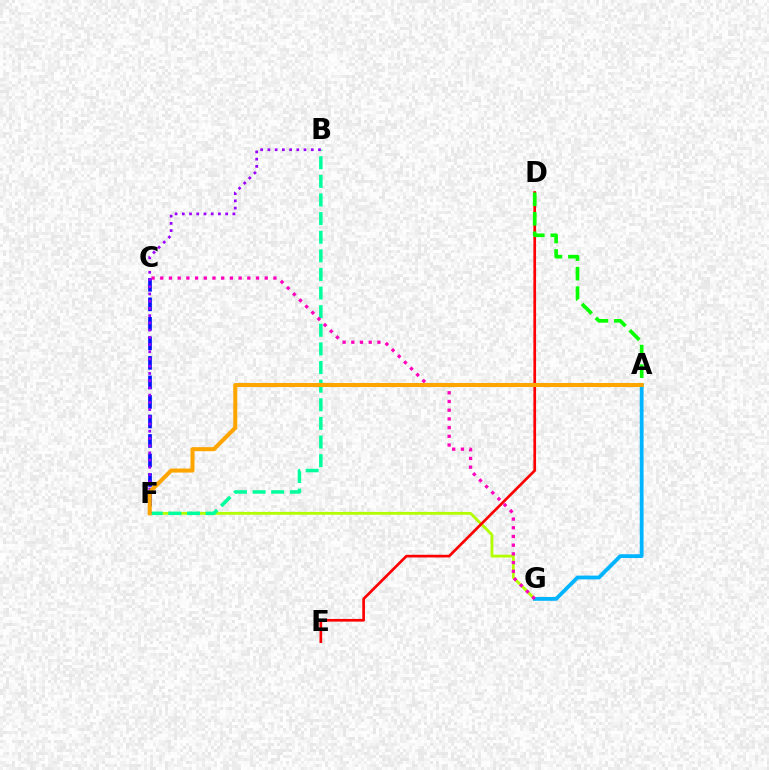{('F', 'G'): [{'color': '#b3ff00', 'line_style': 'solid', 'thickness': 2.04}], ('D', 'E'): [{'color': '#ff0000', 'line_style': 'solid', 'thickness': 1.93}], ('A', 'G'): [{'color': '#00b5ff', 'line_style': 'solid', 'thickness': 2.74}], ('B', 'F'): [{'color': '#00ff9d', 'line_style': 'dashed', 'thickness': 2.53}, {'color': '#9b00ff', 'line_style': 'dotted', 'thickness': 1.96}], ('C', 'F'): [{'color': '#0010ff', 'line_style': 'dashed', 'thickness': 2.65}], ('A', 'D'): [{'color': '#08ff00', 'line_style': 'dashed', 'thickness': 2.65}], ('C', 'G'): [{'color': '#ff00bd', 'line_style': 'dotted', 'thickness': 2.37}], ('A', 'F'): [{'color': '#ffa500', 'line_style': 'solid', 'thickness': 2.91}]}